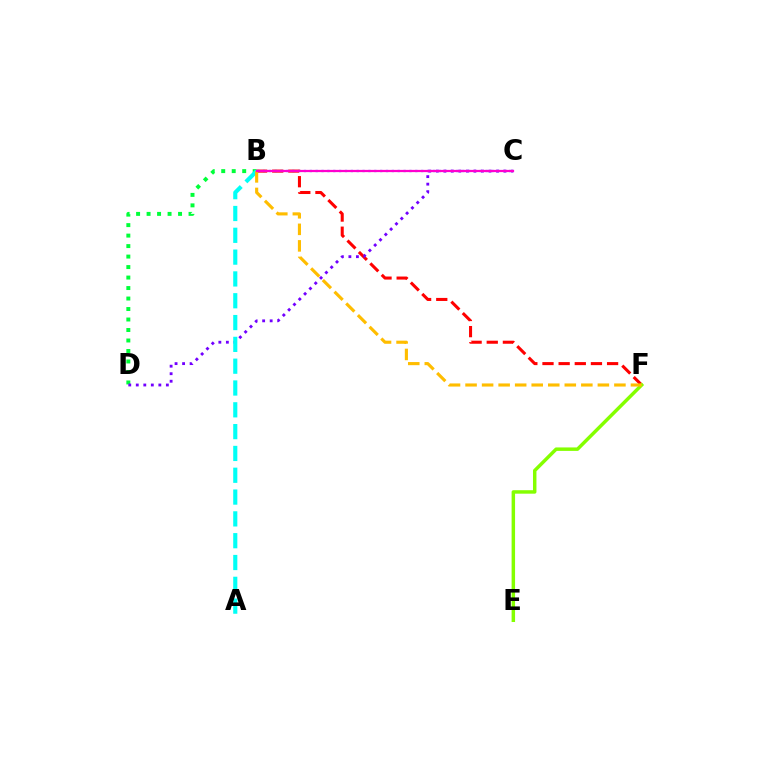{('B', 'D'): [{'color': '#00ff39', 'line_style': 'dotted', 'thickness': 2.85}], ('B', 'F'): [{'color': '#ff0000', 'line_style': 'dashed', 'thickness': 2.19}, {'color': '#ffbd00', 'line_style': 'dashed', 'thickness': 2.25}], ('B', 'C'): [{'color': '#004bff', 'line_style': 'dotted', 'thickness': 1.59}, {'color': '#ff00cf', 'line_style': 'solid', 'thickness': 1.61}], ('C', 'D'): [{'color': '#7200ff', 'line_style': 'dotted', 'thickness': 2.04}], ('E', 'F'): [{'color': '#84ff00', 'line_style': 'solid', 'thickness': 2.49}], ('A', 'B'): [{'color': '#00fff6', 'line_style': 'dashed', 'thickness': 2.96}]}